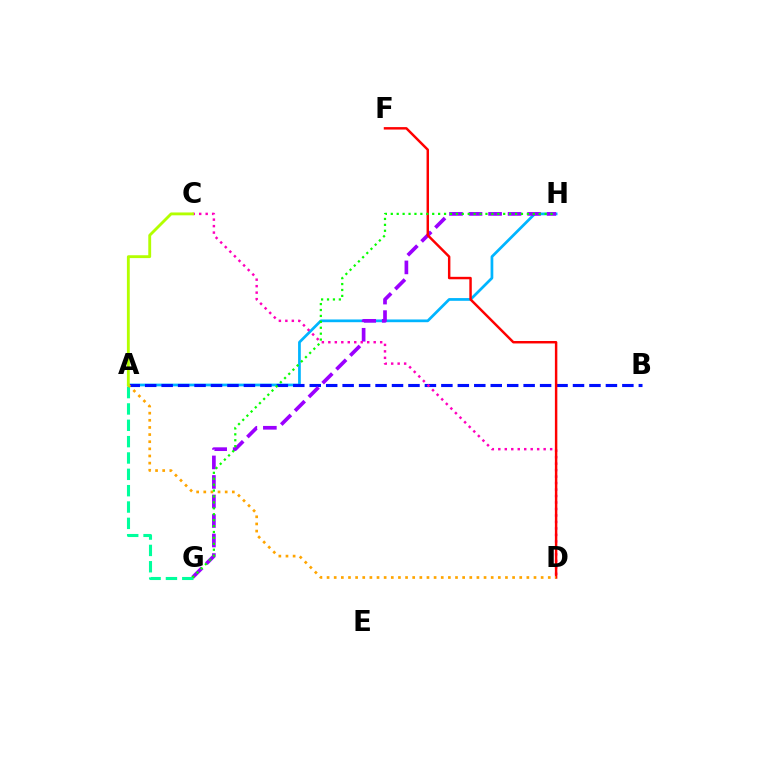{('A', 'H'): [{'color': '#00b5ff', 'line_style': 'solid', 'thickness': 1.97}], ('A', 'B'): [{'color': '#0010ff', 'line_style': 'dashed', 'thickness': 2.24}], ('G', 'H'): [{'color': '#9b00ff', 'line_style': 'dashed', 'thickness': 2.65}, {'color': '#08ff00', 'line_style': 'dotted', 'thickness': 1.61}], ('A', 'G'): [{'color': '#00ff9d', 'line_style': 'dashed', 'thickness': 2.22}], ('C', 'D'): [{'color': '#ff00bd', 'line_style': 'dotted', 'thickness': 1.76}], ('D', 'F'): [{'color': '#ff0000', 'line_style': 'solid', 'thickness': 1.77}], ('A', 'D'): [{'color': '#ffa500', 'line_style': 'dotted', 'thickness': 1.94}], ('A', 'C'): [{'color': '#b3ff00', 'line_style': 'solid', 'thickness': 2.06}]}